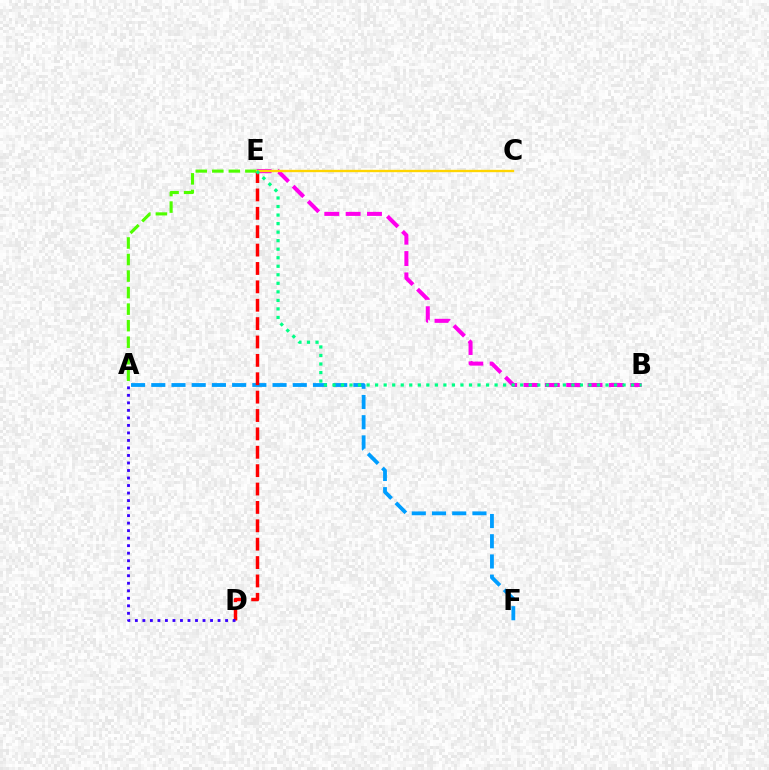{('A', 'F'): [{'color': '#009eff', 'line_style': 'dashed', 'thickness': 2.75}], ('A', 'E'): [{'color': '#4fff00', 'line_style': 'dashed', 'thickness': 2.25}], ('D', 'E'): [{'color': '#ff0000', 'line_style': 'dashed', 'thickness': 2.5}], ('B', 'E'): [{'color': '#ff00ed', 'line_style': 'dashed', 'thickness': 2.9}, {'color': '#00ff86', 'line_style': 'dotted', 'thickness': 2.32}], ('C', 'E'): [{'color': '#ffd500', 'line_style': 'solid', 'thickness': 1.69}], ('A', 'D'): [{'color': '#3700ff', 'line_style': 'dotted', 'thickness': 2.04}]}